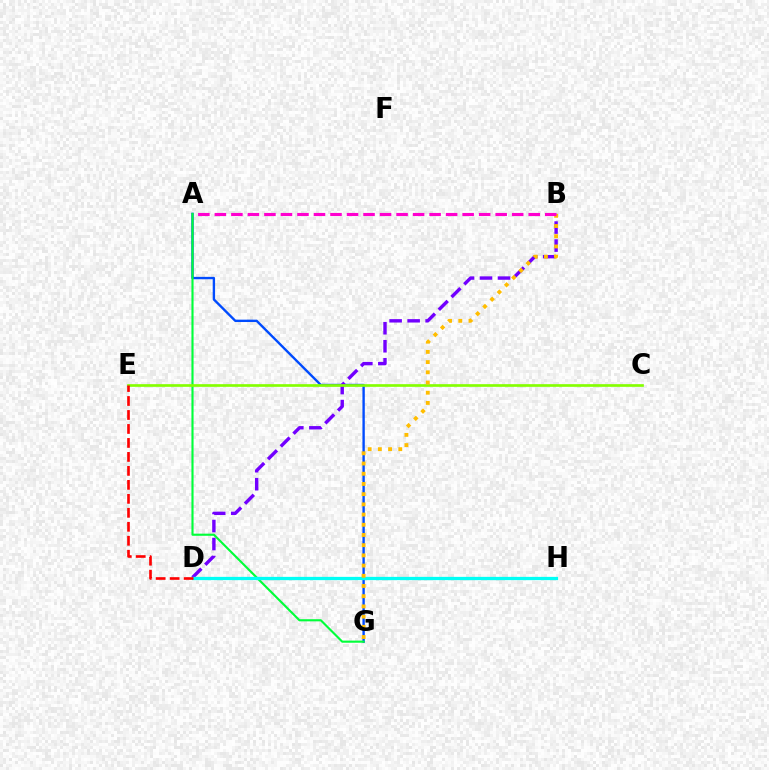{('A', 'G'): [{'color': '#004bff', 'line_style': 'solid', 'thickness': 1.71}, {'color': '#00ff39', 'line_style': 'solid', 'thickness': 1.54}], ('B', 'D'): [{'color': '#7200ff', 'line_style': 'dashed', 'thickness': 2.45}], ('C', 'E'): [{'color': '#84ff00', 'line_style': 'solid', 'thickness': 1.93}], ('D', 'H'): [{'color': '#00fff6', 'line_style': 'solid', 'thickness': 2.35}], ('B', 'G'): [{'color': '#ffbd00', 'line_style': 'dotted', 'thickness': 2.77}], ('A', 'B'): [{'color': '#ff00cf', 'line_style': 'dashed', 'thickness': 2.24}], ('D', 'E'): [{'color': '#ff0000', 'line_style': 'dashed', 'thickness': 1.9}]}